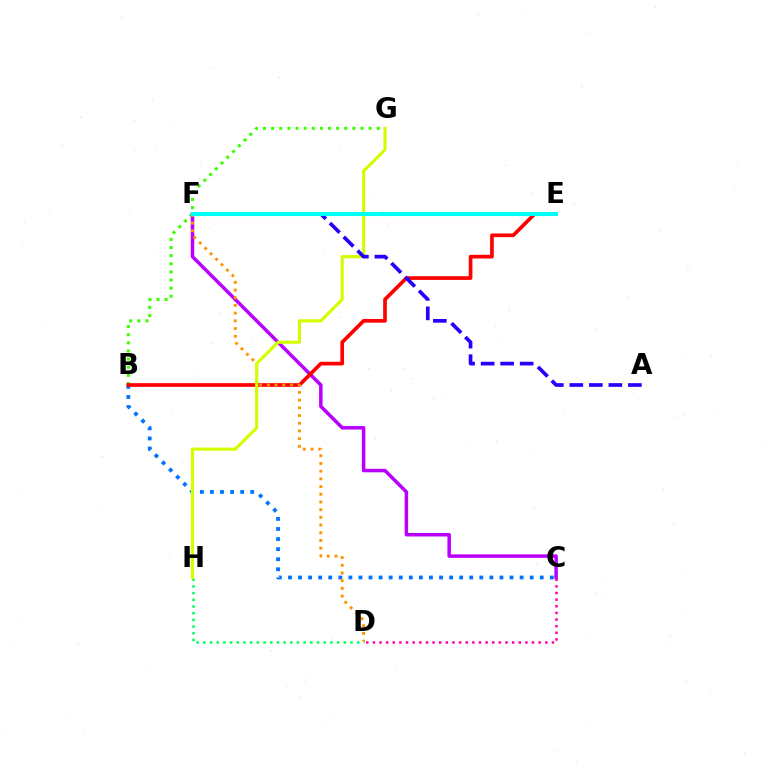{('B', 'G'): [{'color': '#3dff00', 'line_style': 'dotted', 'thickness': 2.21}], ('C', 'F'): [{'color': '#b900ff', 'line_style': 'solid', 'thickness': 2.52}], ('D', 'H'): [{'color': '#00ff5c', 'line_style': 'dotted', 'thickness': 1.82}], ('B', 'C'): [{'color': '#0074ff', 'line_style': 'dotted', 'thickness': 2.74}], ('C', 'D'): [{'color': '#ff00ac', 'line_style': 'dotted', 'thickness': 1.8}], ('B', 'E'): [{'color': '#ff0000', 'line_style': 'solid', 'thickness': 2.65}], ('D', 'F'): [{'color': '#ff9400', 'line_style': 'dotted', 'thickness': 2.09}], ('G', 'H'): [{'color': '#d1ff00', 'line_style': 'solid', 'thickness': 2.26}], ('A', 'F'): [{'color': '#2500ff', 'line_style': 'dashed', 'thickness': 2.65}], ('E', 'F'): [{'color': '#00fff6', 'line_style': 'solid', 'thickness': 2.96}]}